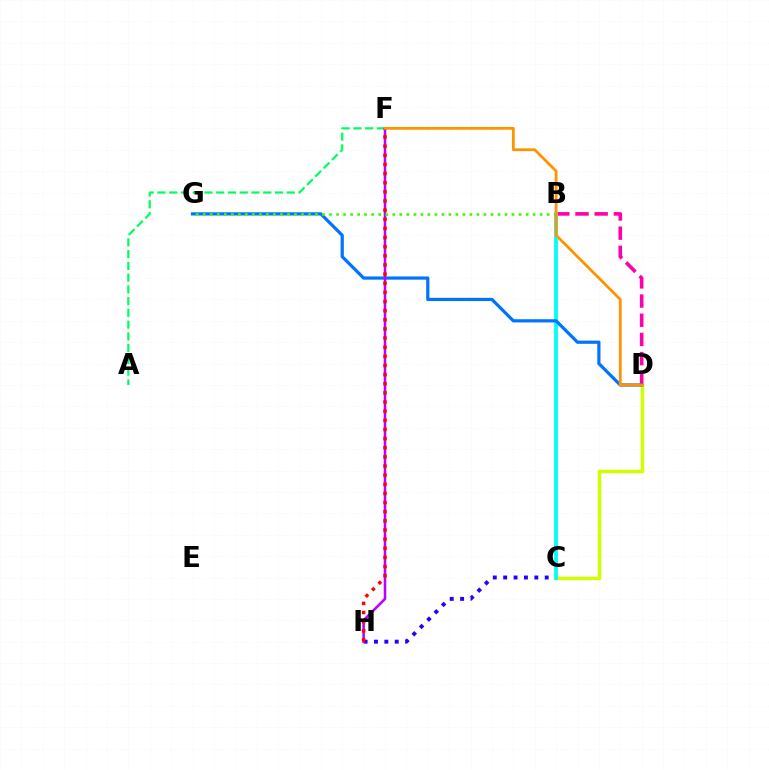{('C', 'H'): [{'color': '#2500ff', 'line_style': 'dotted', 'thickness': 2.82}], ('C', 'D'): [{'color': '#d1ff00', 'line_style': 'solid', 'thickness': 2.52}], ('B', 'D'): [{'color': '#ff00ac', 'line_style': 'dashed', 'thickness': 2.61}], ('A', 'F'): [{'color': '#00ff5c', 'line_style': 'dashed', 'thickness': 1.6}], ('B', 'C'): [{'color': '#00fff6', 'line_style': 'solid', 'thickness': 2.73}], ('D', 'G'): [{'color': '#0074ff', 'line_style': 'solid', 'thickness': 2.31}], ('F', 'H'): [{'color': '#b900ff', 'line_style': 'solid', 'thickness': 1.84}, {'color': '#ff0000', 'line_style': 'dotted', 'thickness': 2.48}], ('B', 'G'): [{'color': '#3dff00', 'line_style': 'dotted', 'thickness': 1.91}], ('D', 'F'): [{'color': '#ff9400', 'line_style': 'solid', 'thickness': 2.01}]}